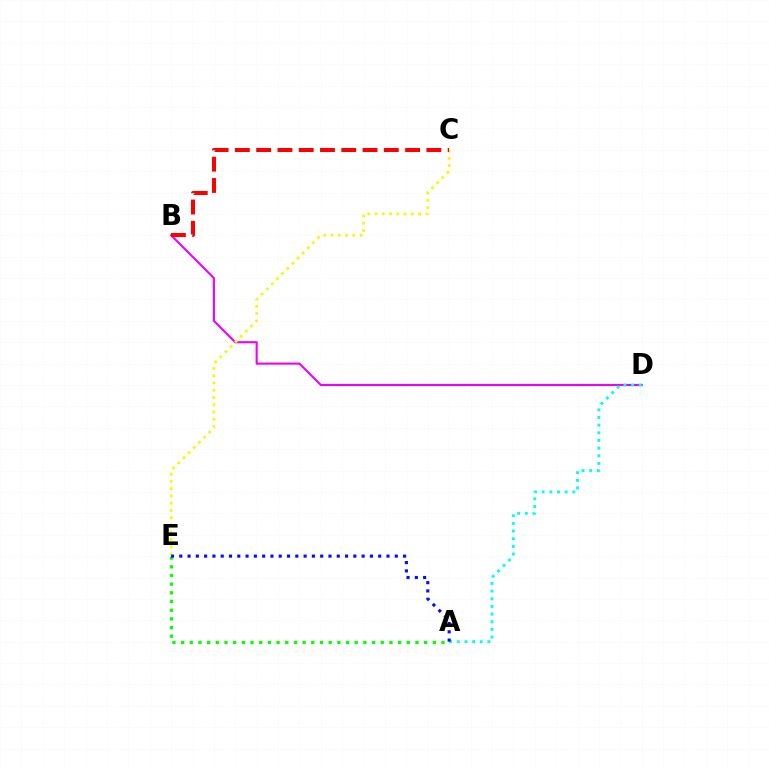{('B', 'D'): [{'color': '#ee00ff', 'line_style': 'solid', 'thickness': 1.52}], ('C', 'E'): [{'color': '#fcf500', 'line_style': 'dotted', 'thickness': 1.97}], ('A', 'E'): [{'color': '#08ff00', 'line_style': 'dotted', 'thickness': 2.36}, {'color': '#0010ff', 'line_style': 'dotted', 'thickness': 2.25}], ('B', 'C'): [{'color': '#ff0000', 'line_style': 'dashed', 'thickness': 2.89}], ('A', 'D'): [{'color': '#00fff6', 'line_style': 'dotted', 'thickness': 2.08}]}